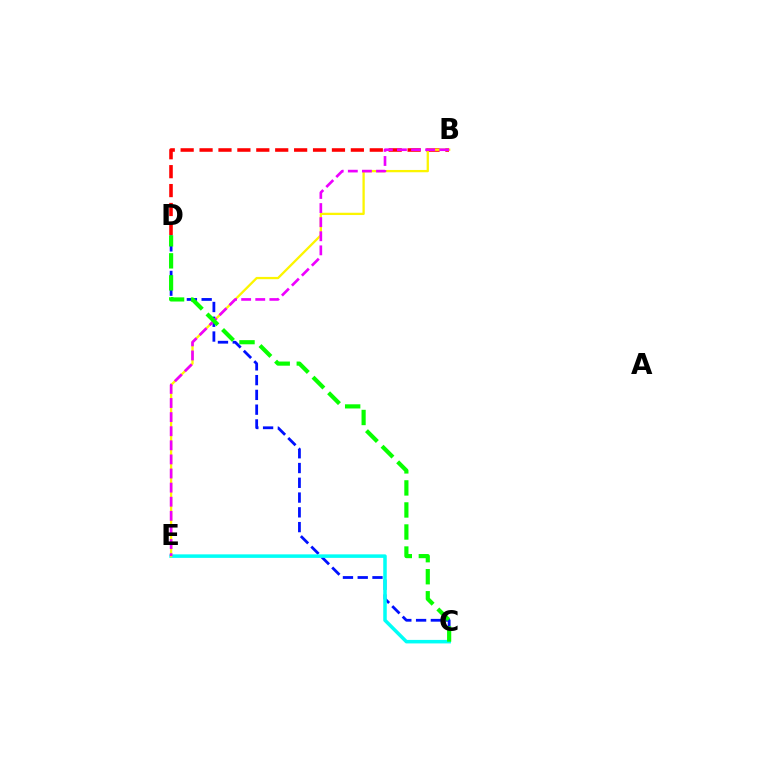{('C', 'D'): [{'color': '#0010ff', 'line_style': 'dashed', 'thickness': 2.01}, {'color': '#08ff00', 'line_style': 'dashed', 'thickness': 2.99}], ('B', 'D'): [{'color': '#ff0000', 'line_style': 'dashed', 'thickness': 2.57}], ('C', 'E'): [{'color': '#00fff6', 'line_style': 'solid', 'thickness': 2.53}], ('B', 'E'): [{'color': '#fcf500', 'line_style': 'solid', 'thickness': 1.65}, {'color': '#ee00ff', 'line_style': 'dashed', 'thickness': 1.92}]}